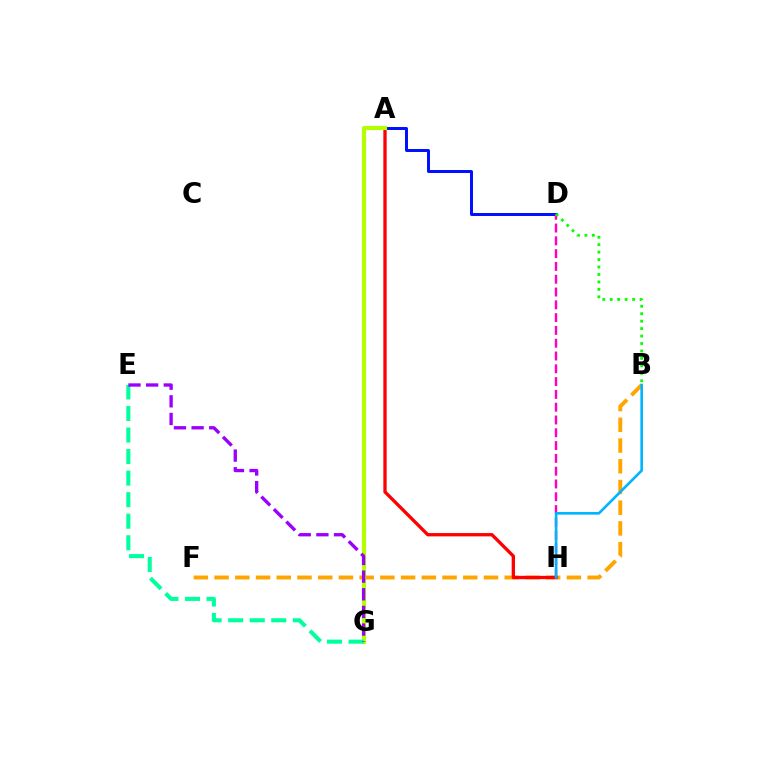{('A', 'D'): [{'color': '#0010ff', 'line_style': 'solid', 'thickness': 2.14}], ('B', 'F'): [{'color': '#ffa500', 'line_style': 'dashed', 'thickness': 2.82}], ('A', 'H'): [{'color': '#ff0000', 'line_style': 'solid', 'thickness': 2.38}], ('A', 'G'): [{'color': '#b3ff00', 'line_style': 'solid', 'thickness': 2.98}], ('D', 'H'): [{'color': '#ff00bd', 'line_style': 'dashed', 'thickness': 1.74}], ('B', 'H'): [{'color': '#00b5ff', 'line_style': 'solid', 'thickness': 1.89}], ('B', 'D'): [{'color': '#08ff00', 'line_style': 'dotted', 'thickness': 2.03}], ('E', 'G'): [{'color': '#00ff9d', 'line_style': 'dashed', 'thickness': 2.93}, {'color': '#9b00ff', 'line_style': 'dashed', 'thickness': 2.4}]}